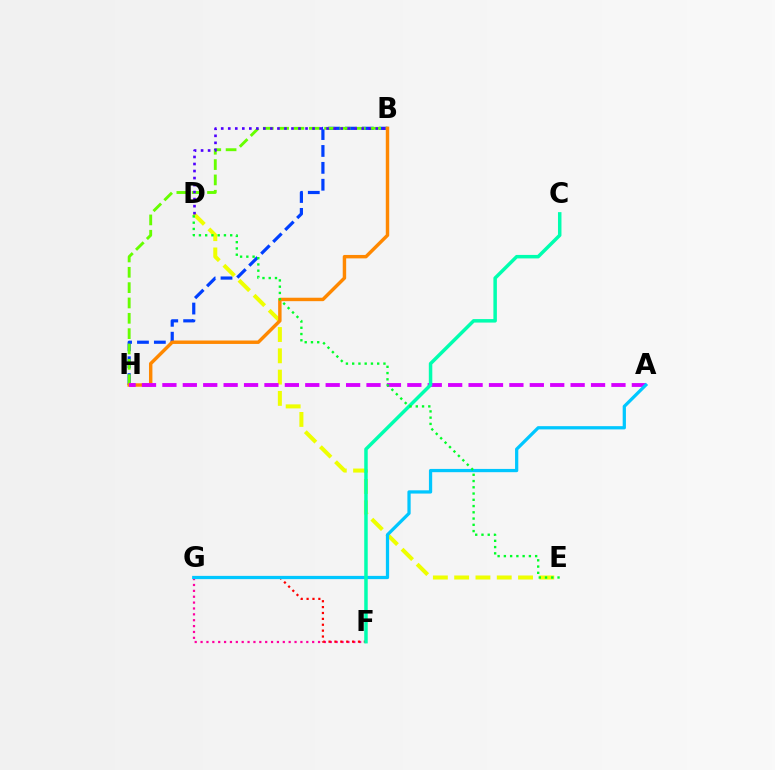{('F', 'G'): [{'color': '#ff00a0', 'line_style': 'dotted', 'thickness': 1.6}, {'color': '#ff0000', 'line_style': 'dotted', 'thickness': 1.6}], ('B', 'H'): [{'color': '#003fff', 'line_style': 'dashed', 'thickness': 2.29}, {'color': '#66ff00', 'line_style': 'dashed', 'thickness': 2.08}, {'color': '#ff8800', 'line_style': 'solid', 'thickness': 2.47}], ('D', 'E'): [{'color': '#eeff00', 'line_style': 'dashed', 'thickness': 2.89}, {'color': '#00ff27', 'line_style': 'dotted', 'thickness': 1.7}], ('A', 'H'): [{'color': '#d600ff', 'line_style': 'dashed', 'thickness': 2.77}], ('A', 'G'): [{'color': '#00c7ff', 'line_style': 'solid', 'thickness': 2.34}], ('C', 'F'): [{'color': '#00ffaf', 'line_style': 'solid', 'thickness': 2.51}], ('B', 'D'): [{'color': '#4f00ff', 'line_style': 'dotted', 'thickness': 1.91}]}